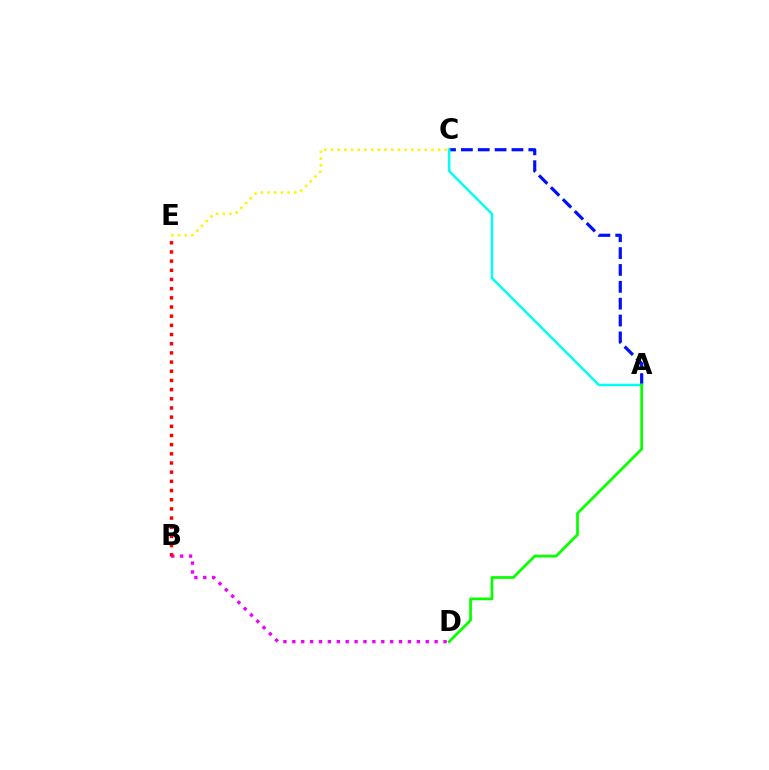{('C', 'E'): [{'color': '#fcf500', 'line_style': 'dotted', 'thickness': 1.82}], ('A', 'C'): [{'color': '#0010ff', 'line_style': 'dashed', 'thickness': 2.29}, {'color': '#00fff6', 'line_style': 'solid', 'thickness': 1.79}], ('B', 'D'): [{'color': '#ee00ff', 'line_style': 'dotted', 'thickness': 2.42}], ('B', 'E'): [{'color': '#ff0000', 'line_style': 'dotted', 'thickness': 2.49}], ('A', 'D'): [{'color': '#08ff00', 'line_style': 'solid', 'thickness': 1.97}]}